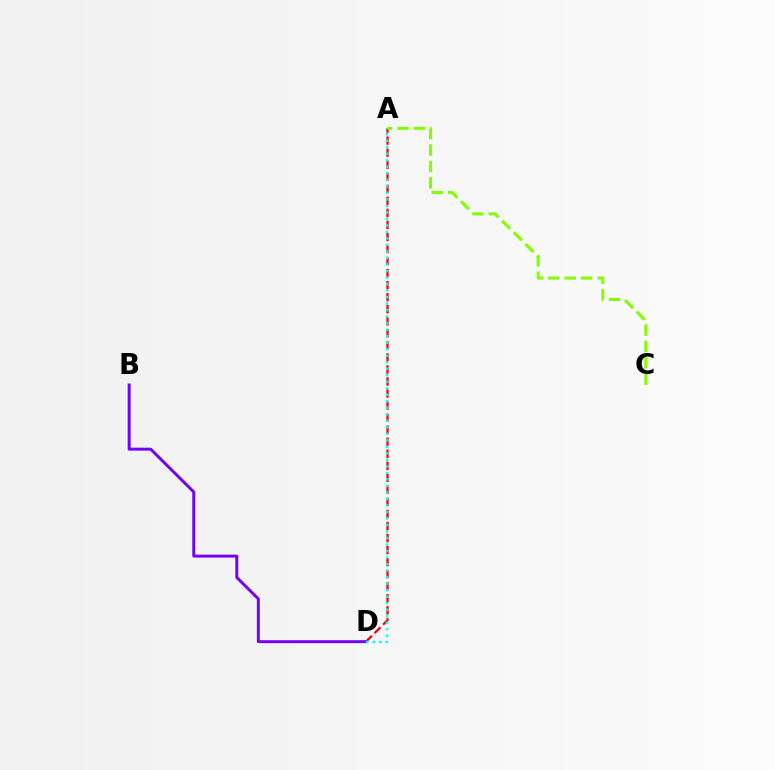{('A', 'D'): [{'color': '#ff0000', 'line_style': 'dashed', 'thickness': 1.64}, {'color': '#00fff6', 'line_style': 'dotted', 'thickness': 1.77}], ('B', 'D'): [{'color': '#7200ff', 'line_style': 'solid', 'thickness': 2.13}], ('A', 'C'): [{'color': '#84ff00', 'line_style': 'dashed', 'thickness': 2.23}]}